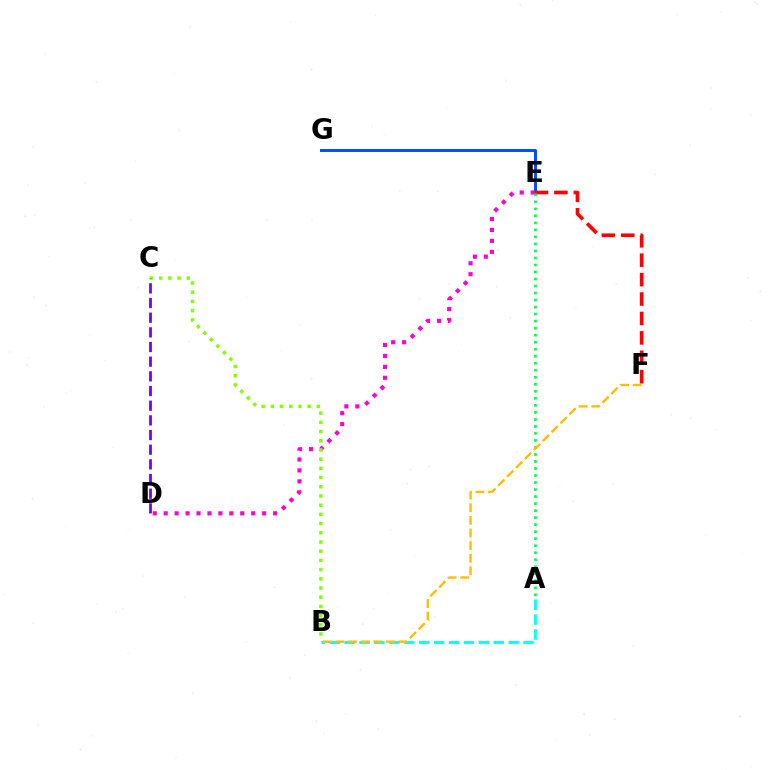{('E', 'G'): [{'color': '#004bff', 'line_style': 'solid', 'thickness': 2.11}], ('D', 'E'): [{'color': '#ff00cf', 'line_style': 'dotted', 'thickness': 2.97}], ('A', 'B'): [{'color': '#00fff6', 'line_style': 'dashed', 'thickness': 2.03}], ('B', 'C'): [{'color': '#84ff00', 'line_style': 'dotted', 'thickness': 2.5}], ('E', 'F'): [{'color': '#ff0000', 'line_style': 'dashed', 'thickness': 2.64}], ('A', 'E'): [{'color': '#00ff39', 'line_style': 'dotted', 'thickness': 1.91}], ('B', 'F'): [{'color': '#ffbd00', 'line_style': 'dashed', 'thickness': 1.71}], ('C', 'D'): [{'color': '#7200ff', 'line_style': 'dashed', 'thickness': 1.99}]}